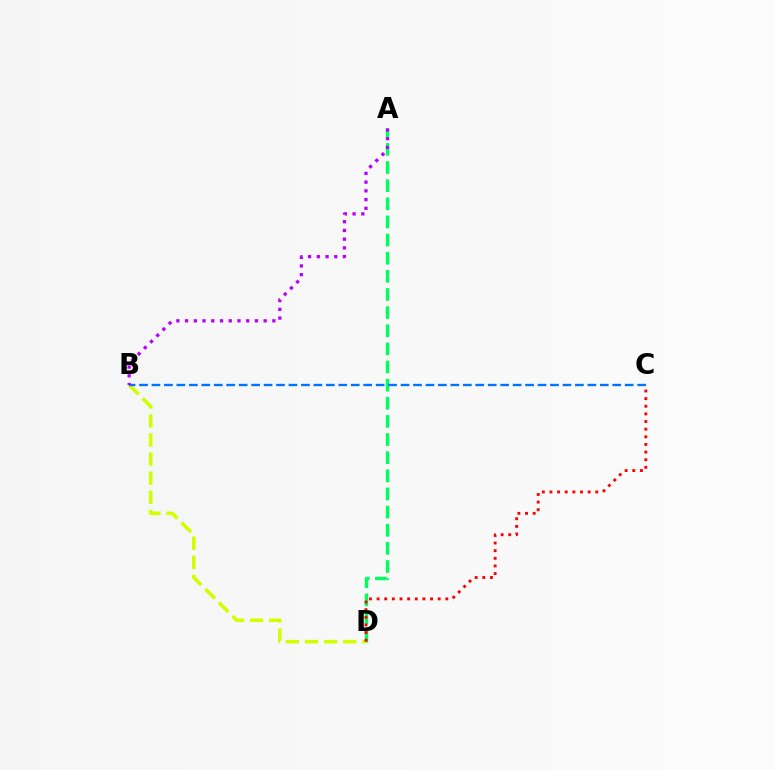{('A', 'D'): [{'color': '#00ff5c', 'line_style': 'dashed', 'thickness': 2.46}], ('B', 'D'): [{'color': '#d1ff00', 'line_style': 'dashed', 'thickness': 2.6}], ('B', 'C'): [{'color': '#0074ff', 'line_style': 'dashed', 'thickness': 1.69}], ('A', 'B'): [{'color': '#b900ff', 'line_style': 'dotted', 'thickness': 2.37}], ('C', 'D'): [{'color': '#ff0000', 'line_style': 'dotted', 'thickness': 2.07}]}